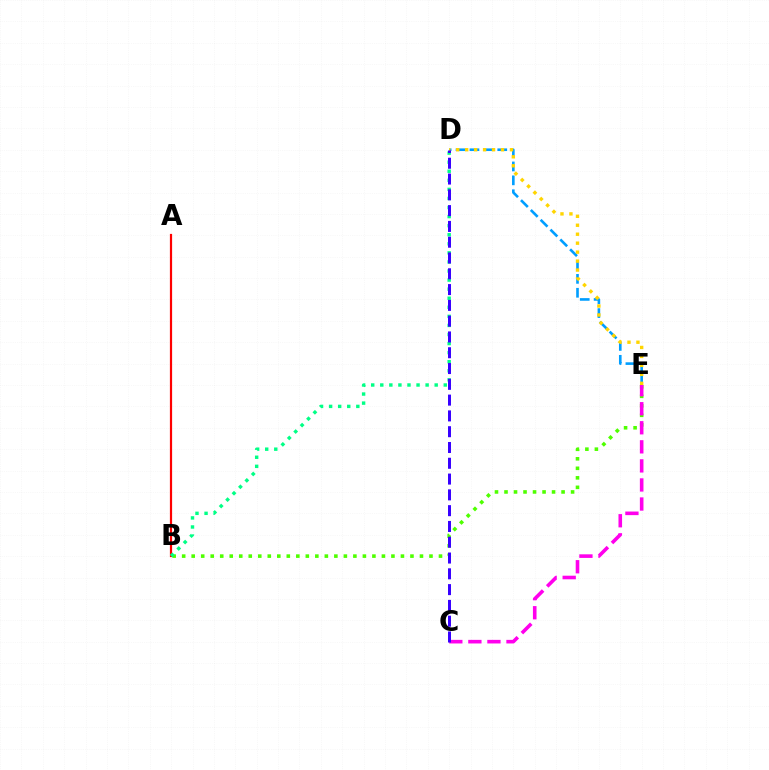{('D', 'E'): [{'color': '#009eff', 'line_style': 'dashed', 'thickness': 1.89}, {'color': '#ffd500', 'line_style': 'dotted', 'thickness': 2.43}], ('B', 'E'): [{'color': '#4fff00', 'line_style': 'dotted', 'thickness': 2.58}], ('A', 'B'): [{'color': '#ff0000', 'line_style': 'solid', 'thickness': 1.59}], ('B', 'D'): [{'color': '#00ff86', 'line_style': 'dotted', 'thickness': 2.46}], ('C', 'E'): [{'color': '#ff00ed', 'line_style': 'dashed', 'thickness': 2.59}], ('C', 'D'): [{'color': '#3700ff', 'line_style': 'dashed', 'thickness': 2.15}]}